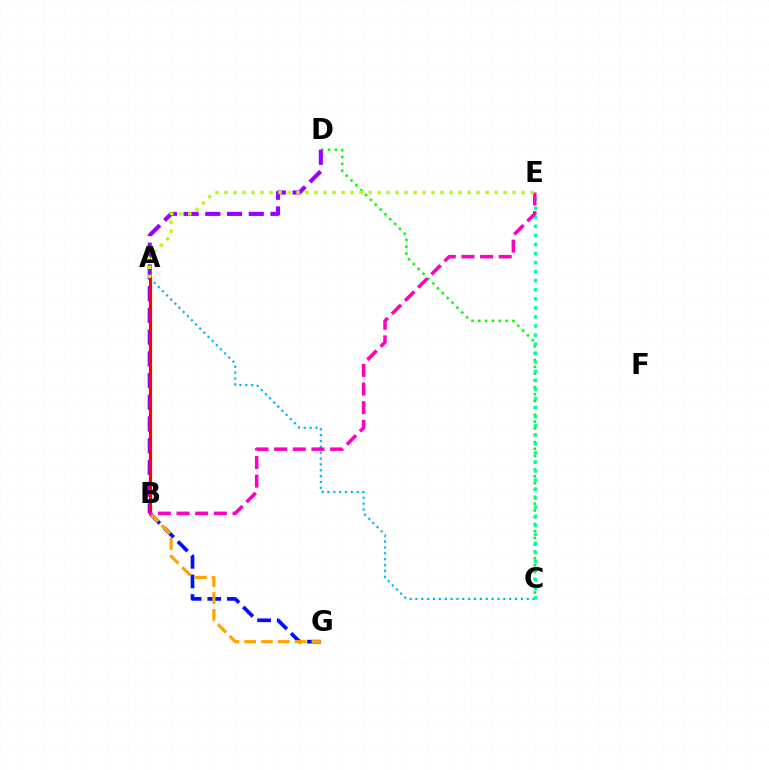{('C', 'D'): [{'color': '#08ff00', 'line_style': 'dotted', 'thickness': 1.86}], ('B', 'G'): [{'color': '#0010ff', 'line_style': 'dashed', 'thickness': 2.66}, {'color': '#ffa500', 'line_style': 'dashed', 'thickness': 2.29}], ('A', 'C'): [{'color': '#00b5ff', 'line_style': 'dotted', 'thickness': 1.59}], ('C', 'E'): [{'color': '#00ff9d', 'line_style': 'dotted', 'thickness': 2.46}], ('B', 'D'): [{'color': '#9b00ff', 'line_style': 'dashed', 'thickness': 2.95}], ('A', 'B'): [{'color': '#ff0000', 'line_style': 'solid', 'thickness': 2.28}], ('B', 'E'): [{'color': '#ff00bd', 'line_style': 'dashed', 'thickness': 2.53}], ('A', 'E'): [{'color': '#b3ff00', 'line_style': 'dotted', 'thickness': 2.45}]}